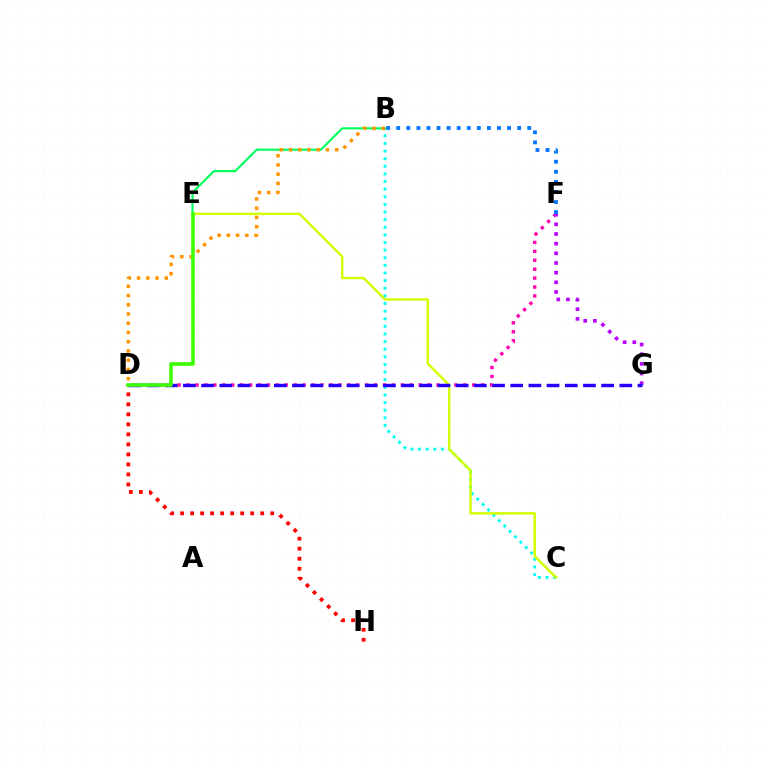{('B', 'C'): [{'color': '#00fff6', 'line_style': 'dotted', 'thickness': 2.07}], ('B', 'E'): [{'color': '#00ff5c', 'line_style': 'solid', 'thickness': 1.53}], ('D', 'F'): [{'color': '#ff00ac', 'line_style': 'dotted', 'thickness': 2.43}], ('B', 'D'): [{'color': '#ff9400', 'line_style': 'dotted', 'thickness': 2.51}], ('F', 'G'): [{'color': '#b900ff', 'line_style': 'dotted', 'thickness': 2.63}], ('C', 'E'): [{'color': '#d1ff00', 'line_style': 'solid', 'thickness': 1.77}], ('D', 'G'): [{'color': '#2500ff', 'line_style': 'dashed', 'thickness': 2.47}], ('D', 'H'): [{'color': '#ff0000', 'line_style': 'dotted', 'thickness': 2.72}], ('D', 'E'): [{'color': '#3dff00', 'line_style': 'solid', 'thickness': 2.59}], ('B', 'F'): [{'color': '#0074ff', 'line_style': 'dotted', 'thickness': 2.74}]}